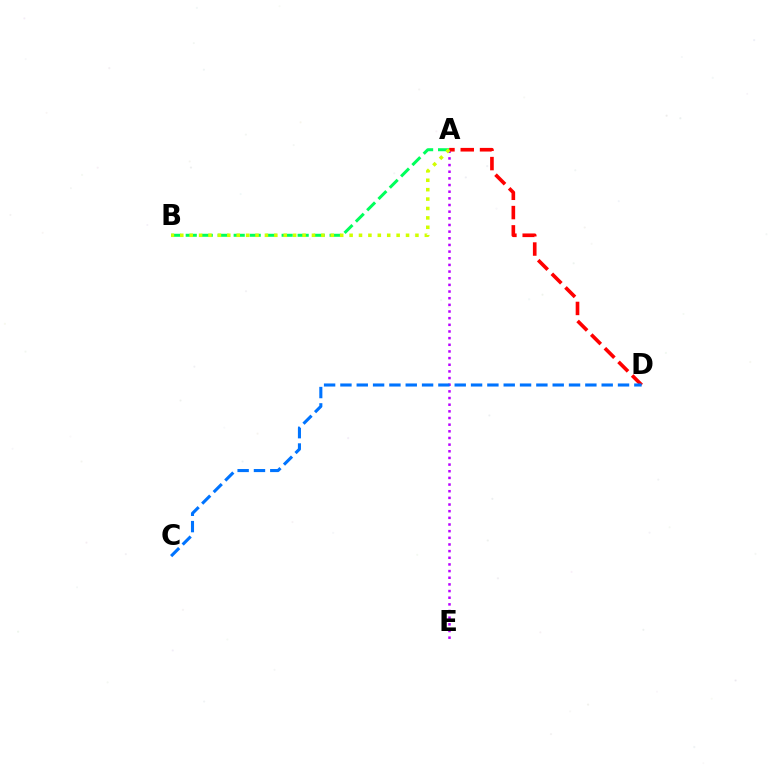{('A', 'E'): [{'color': '#b900ff', 'line_style': 'dotted', 'thickness': 1.81}], ('A', 'B'): [{'color': '#00ff5c', 'line_style': 'dashed', 'thickness': 2.17}, {'color': '#d1ff00', 'line_style': 'dotted', 'thickness': 2.56}], ('A', 'D'): [{'color': '#ff0000', 'line_style': 'dashed', 'thickness': 2.62}], ('C', 'D'): [{'color': '#0074ff', 'line_style': 'dashed', 'thickness': 2.22}]}